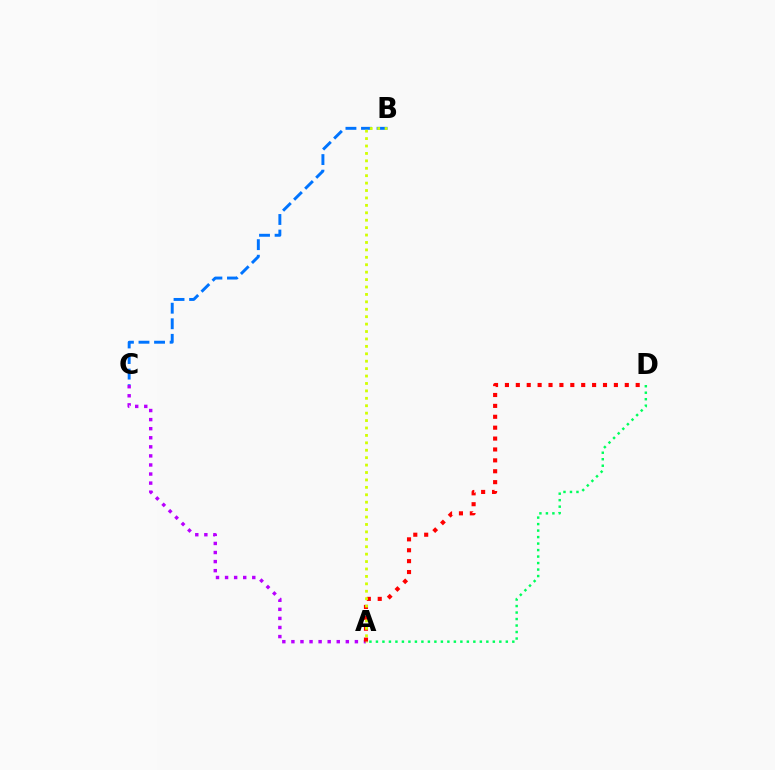{('B', 'C'): [{'color': '#0074ff', 'line_style': 'dashed', 'thickness': 2.11}], ('A', 'C'): [{'color': '#b900ff', 'line_style': 'dotted', 'thickness': 2.46}], ('A', 'D'): [{'color': '#ff0000', 'line_style': 'dotted', 'thickness': 2.96}, {'color': '#00ff5c', 'line_style': 'dotted', 'thickness': 1.76}], ('A', 'B'): [{'color': '#d1ff00', 'line_style': 'dotted', 'thickness': 2.02}]}